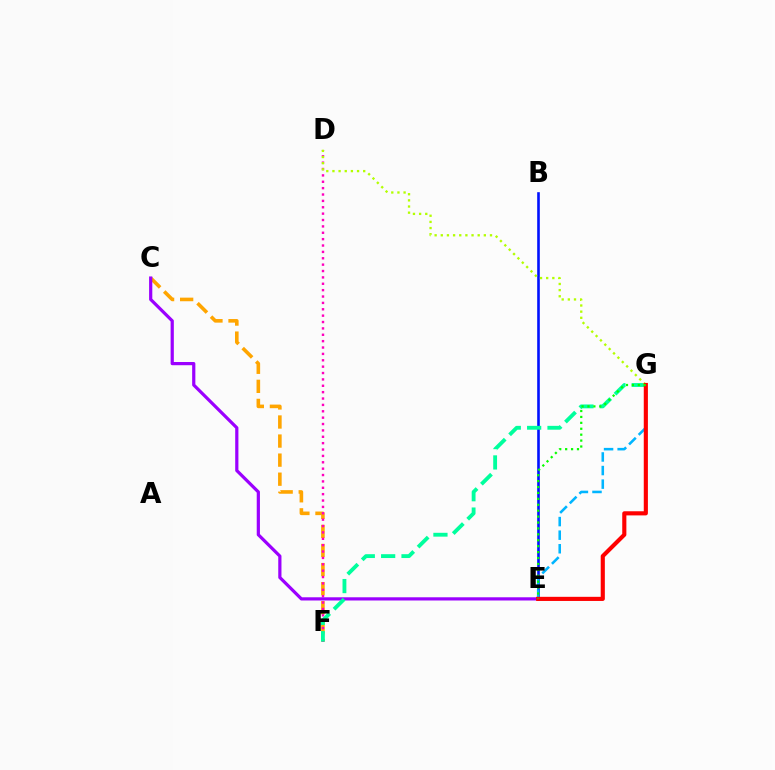{('C', 'F'): [{'color': '#ffa500', 'line_style': 'dashed', 'thickness': 2.59}], ('B', 'E'): [{'color': '#0010ff', 'line_style': 'solid', 'thickness': 1.89}], ('D', 'F'): [{'color': '#ff00bd', 'line_style': 'dotted', 'thickness': 1.73}], ('C', 'E'): [{'color': '#9b00ff', 'line_style': 'solid', 'thickness': 2.31}], ('E', 'G'): [{'color': '#00b5ff', 'line_style': 'dashed', 'thickness': 1.85}, {'color': '#ff0000', 'line_style': 'solid', 'thickness': 2.97}, {'color': '#08ff00', 'line_style': 'dotted', 'thickness': 1.61}], ('F', 'G'): [{'color': '#00ff9d', 'line_style': 'dashed', 'thickness': 2.77}], ('D', 'G'): [{'color': '#b3ff00', 'line_style': 'dotted', 'thickness': 1.67}]}